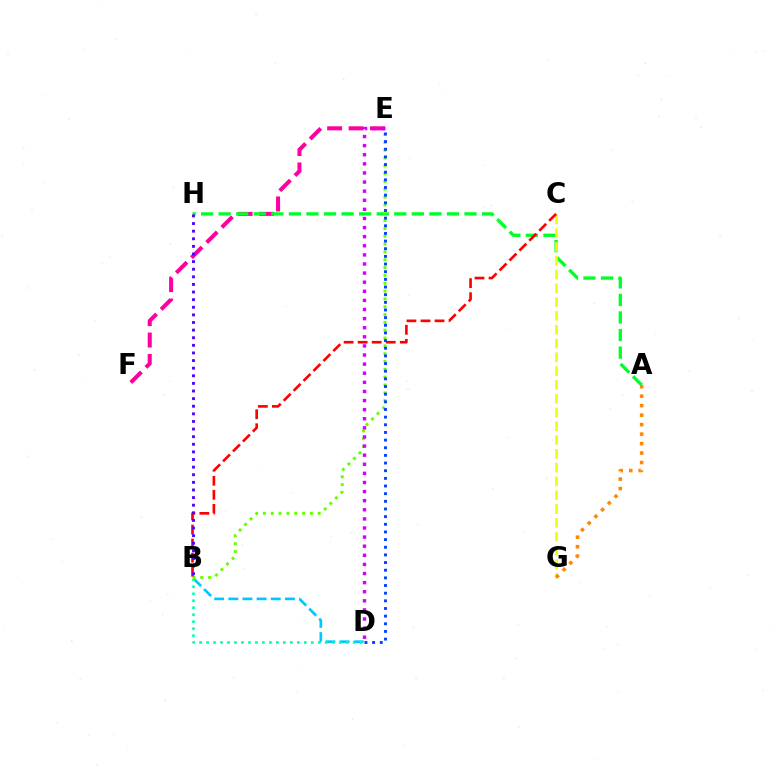{('B', 'D'): [{'color': '#00c7ff', 'line_style': 'dashed', 'thickness': 1.92}, {'color': '#00ffaf', 'line_style': 'dotted', 'thickness': 1.9}], ('E', 'F'): [{'color': '#ff00a0', 'line_style': 'dashed', 'thickness': 2.91}], ('A', 'H'): [{'color': '#00ff27', 'line_style': 'dashed', 'thickness': 2.39}], ('C', 'G'): [{'color': '#eeff00', 'line_style': 'dashed', 'thickness': 1.87}], ('A', 'G'): [{'color': '#ff8800', 'line_style': 'dotted', 'thickness': 2.58}], ('B', 'E'): [{'color': '#66ff00', 'line_style': 'dotted', 'thickness': 2.13}], ('B', 'C'): [{'color': '#ff0000', 'line_style': 'dashed', 'thickness': 1.91}], ('B', 'H'): [{'color': '#4f00ff', 'line_style': 'dotted', 'thickness': 2.07}], ('D', 'E'): [{'color': '#003fff', 'line_style': 'dotted', 'thickness': 2.08}, {'color': '#d600ff', 'line_style': 'dotted', 'thickness': 2.47}]}